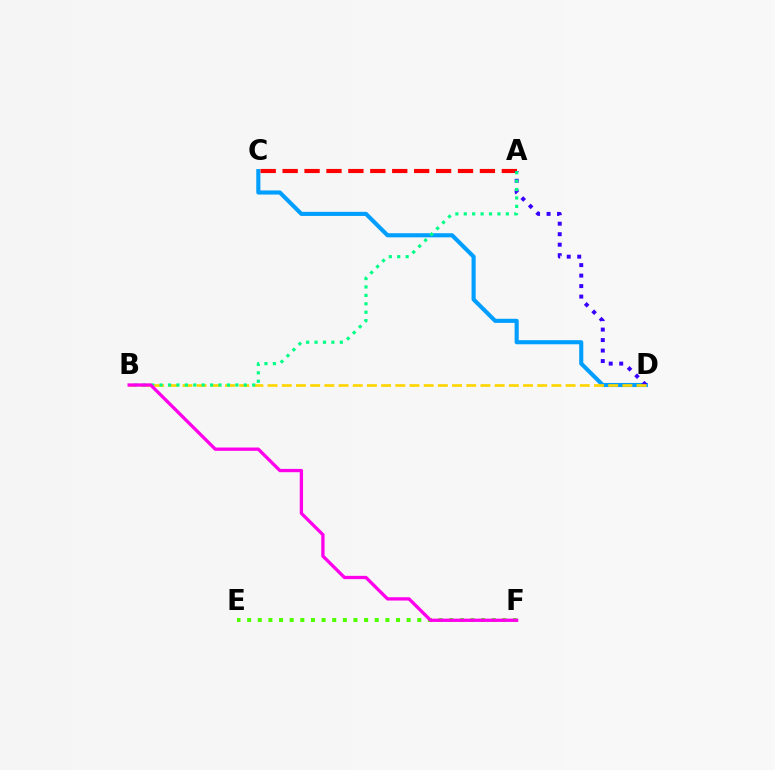{('C', 'D'): [{'color': '#009eff', 'line_style': 'solid', 'thickness': 2.95}], ('A', 'C'): [{'color': '#ff0000', 'line_style': 'dashed', 'thickness': 2.98}], ('A', 'D'): [{'color': '#3700ff', 'line_style': 'dotted', 'thickness': 2.85}], ('B', 'D'): [{'color': '#ffd500', 'line_style': 'dashed', 'thickness': 1.93}], ('E', 'F'): [{'color': '#4fff00', 'line_style': 'dotted', 'thickness': 2.89}], ('A', 'B'): [{'color': '#00ff86', 'line_style': 'dotted', 'thickness': 2.29}], ('B', 'F'): [{'color': '#ff00ed', 'line_style': 'solid', 'thickness': 2.38}]}